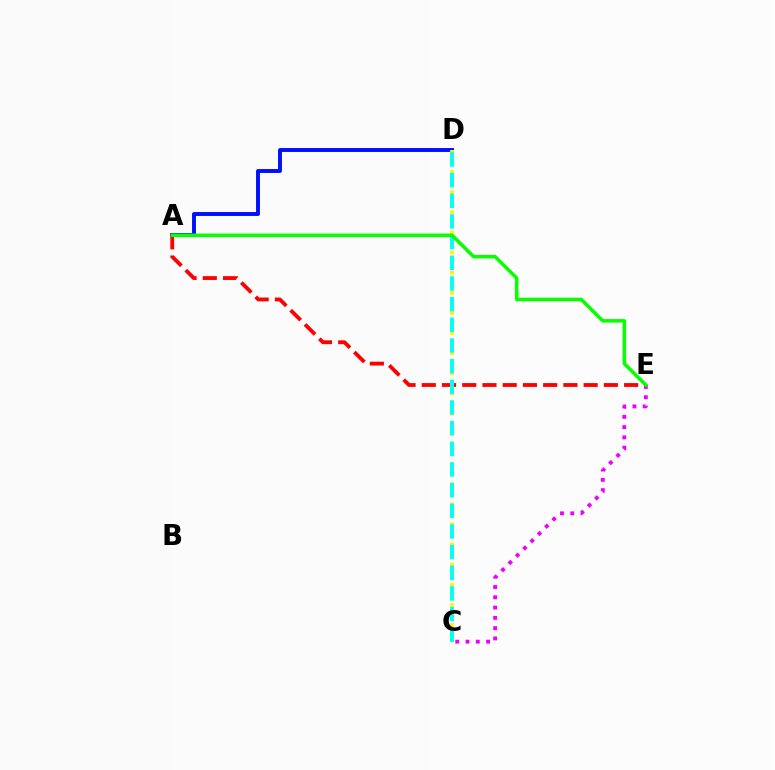{('C', 'E'): [{'color': '#ee00ff', 'line_style': 'dotted', 'thickness': 2.79}], ('A', 'E'): [{'color': '#ff0000', 'line_style': 'dashed', 'thickness': 2.75}, {'color': '#08ff00', 'line_style': 'solid', 'thickness': 2.54}], ('A', 'D'): [{'color': '#0010ff', 'line_style': 'solid', 'thickness': 2.82}], ('C', 'D'): [{'color': '#fcf500', 'line_style': 'dotted', 'thickness': 2.74}, {'color': '#00fff6', 'line_style': 'dashed', 'thickness': 2.81}]}